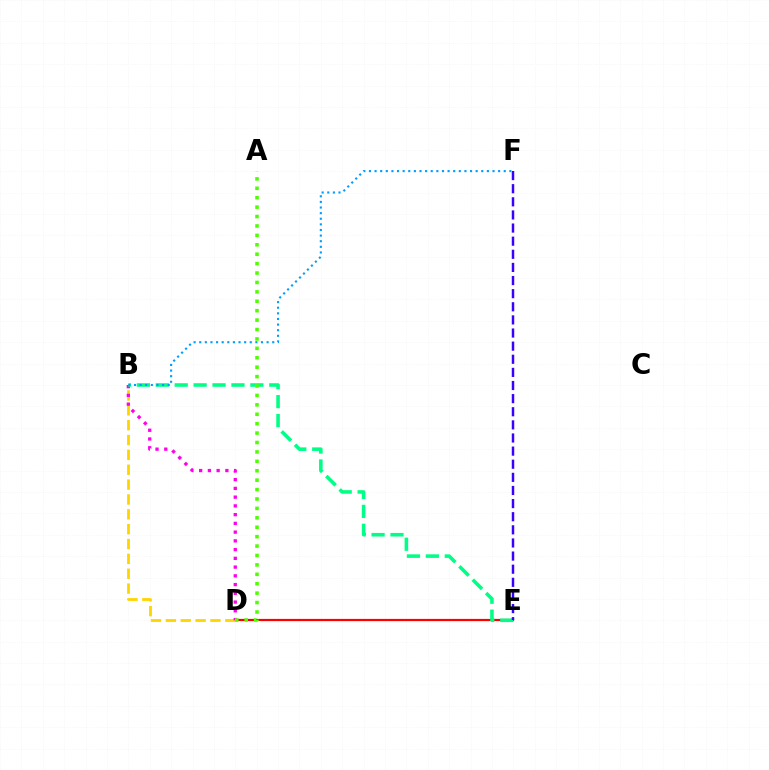{('D', 'E'): [{'color': '#ff0000', 'line_style': 'solid', 'thickness': 1.59}], ('B', 'D'): [{'color': '#ffd500', 'line_style': 'dashed', 'thickness': 2.02}, {'color': '#ff00ed', 'line_style': 'dotted', 'thickness': 2.38}], ('B', 'E'): [{'color': '#00ff86', 'line_style': 'dashed', 'thickness': 2.57}], ('E', 'F'): [{'color': '#3700ff', 'line_style': 'dashed', 'thickness': 1.78}], ('A', 'D'): [{'color': '#4fff00', 'line_style': 'dotted', 'thickness': 2.56}], ('B', 'F'): [{'color': '#009eff', 'line_style': 'dotted', 'thickness': 1.53}]}